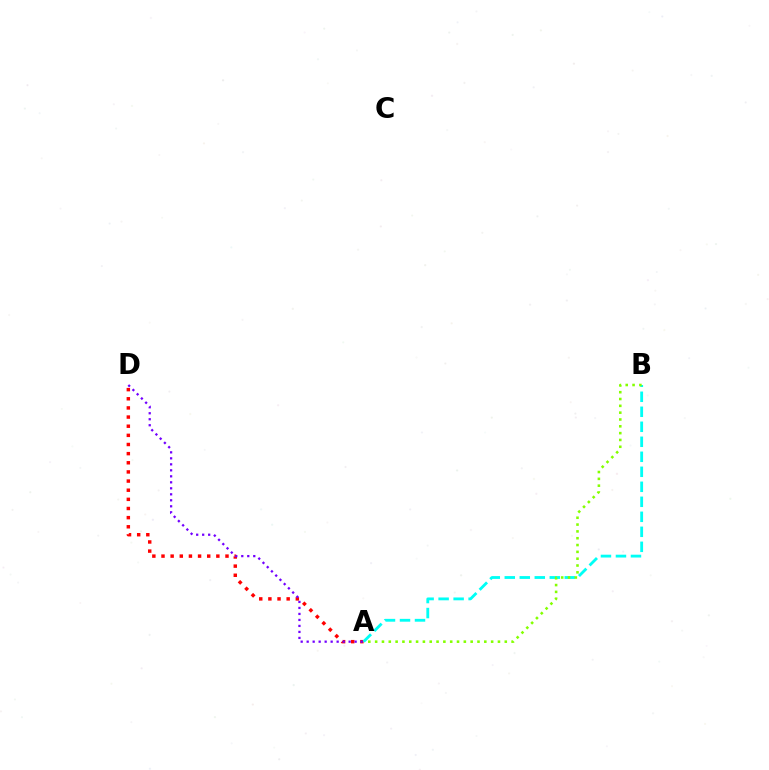{('A', 'D'): [{'color': '#ff0000', 'line_style': 'dotted', 'thickness': 2.48}, {'color': '#7200ff', 'line_style': 'dotted', 'thickness': 1.63}], ('A', 'B'): [{'color': '#00fff6', 'line_style': 'dashed', 'thickness': 2.04}, {'color': '#84ff00', 'line_style': 'dotted', 'thickness': 1.85}]}